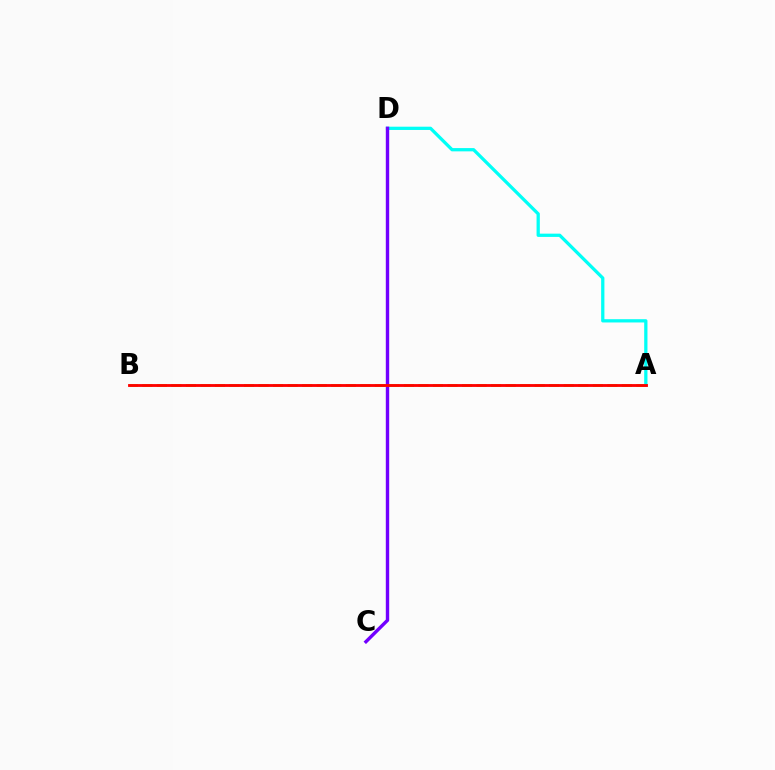{('A', 'B'): [{'color': '#84ff00', 'line_style': 'dashed', 'thickness': 1.97}, {'color': '#ff0000', 'line_style': 'solid', 'thickness': 2.04}], ('A', 'D'): [{'color': '#00fff6', 'line_style': 'solid', 'thickness': 2.35}], ('C', 'D'): [{'color': '#7200ff', 'line_style': 'solid', 'thickness': 2.44}]}